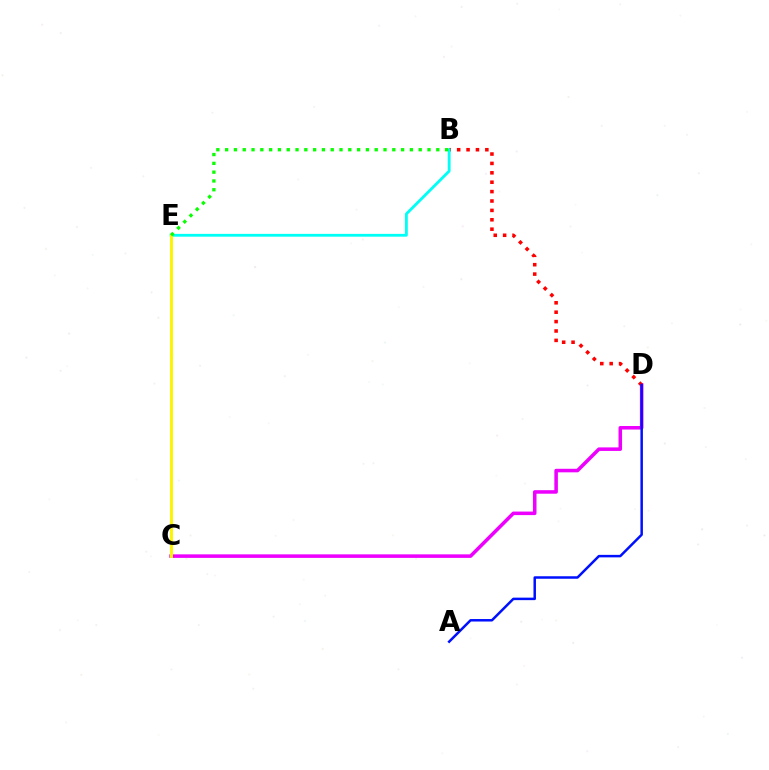{('C', 'D'): [{'color': '#ee00ff', 'line_style': 'solid', 'thickness': 2.55}], ('B', 'D'): [{'color': '#ff0000', 'line_style': 'dotted', 'thickness': 2.55}], ('B', 'E'): [{'color': '#00fff6', 'line_style': 'solid', 'thickness': 2.03}, {'color': '#08ff00', 'line_style': 'dotted', 'thickness': 2.39}], ('C', 'E'): [{'color': '#fcf500', 'line_style': 'solid', 'thickness': 2.11}], ('A', 'D'): [{'color': '#0010ff', 'line_style': 'solid', 'thickness': 1.8}]}